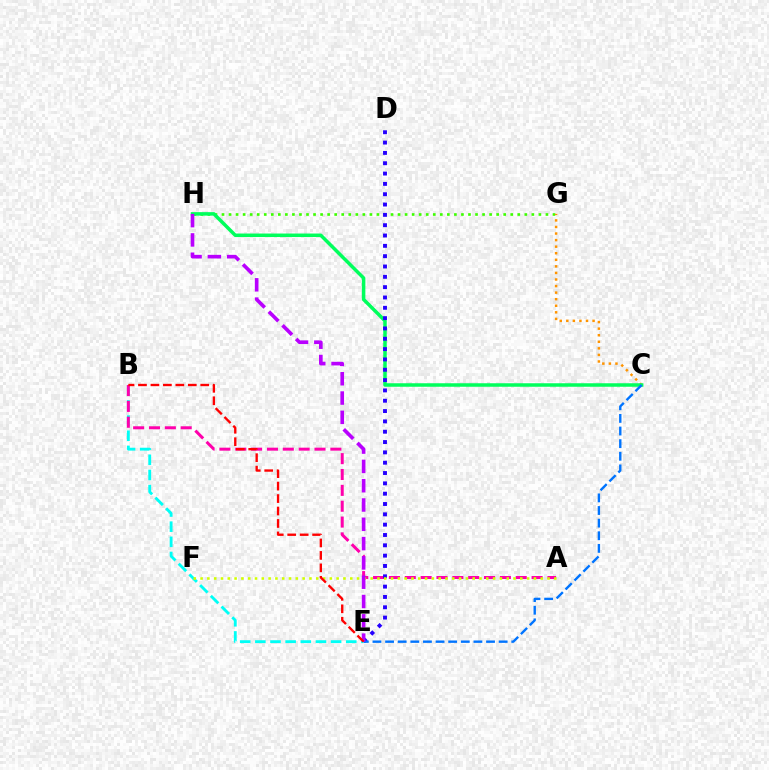{('B', 'E'): [{'color': '#00fff6', 'line_style': 'dashed', 'thickness': 2.06}, {'color': '#ff0000', 'line_style': 'dashed', 'thickness': 1.69}], ('G', 'H'): [{'color': '#3dff00', 'line_style': 'dotted', 'thickness': 1.91}], ('A', 'B'): [{'color': '#ff00ac', 'line_style': 'dashed', 'thickness': 2.15}], ('C', 'G'): [{'color': '#ff9400', 'line_style': 'dotted', 'thickness': 1.78}], ('C', 'H'): [{'color': '#00ff5c', 'line_style': 'solid', 'thickness': 2.52}], ('D', 'E'): [{'color': '#2500ff', 'line_style': 'dotted', 'thickness': 2.81}], ('C', 'E'): [{'color': '#0074ff', 'line_style': 'dashed', 'thickness': 1.71}], ('A', 'F'): [{'color': '#d1ff00', 'line_style': 'dotted', 'thickness': 1.85}], ('E', 'H'): [{'color': '#b900ff', 'line_style': 'dashed', 'thickness': 2.62}]}